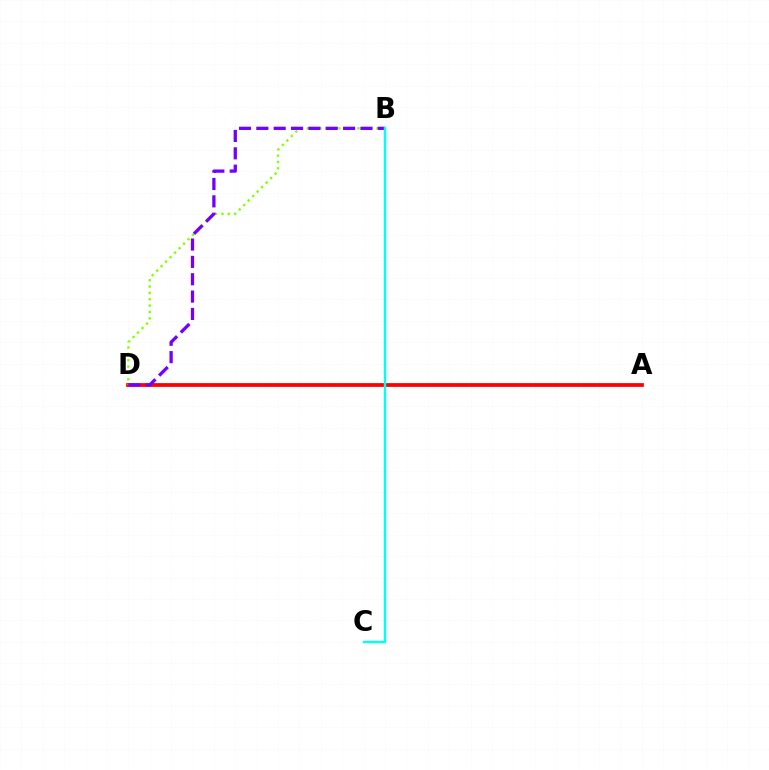{('A', 'D'): [{'color': '#ff0000', 'line_style': 'solid', 'thickness': 2.71}], ('B', 'D'): [{'color': '#84ff00', 'line_style': 'dotted', 'thickness': 1.72}, {'color': '#7200ff', 'line_style': 'dashed', 'thickness': 2.36}], ('B', 'C'): [{'color': '#00fff6', 'line_style': 'solid', 'thickness': 1.74}]}